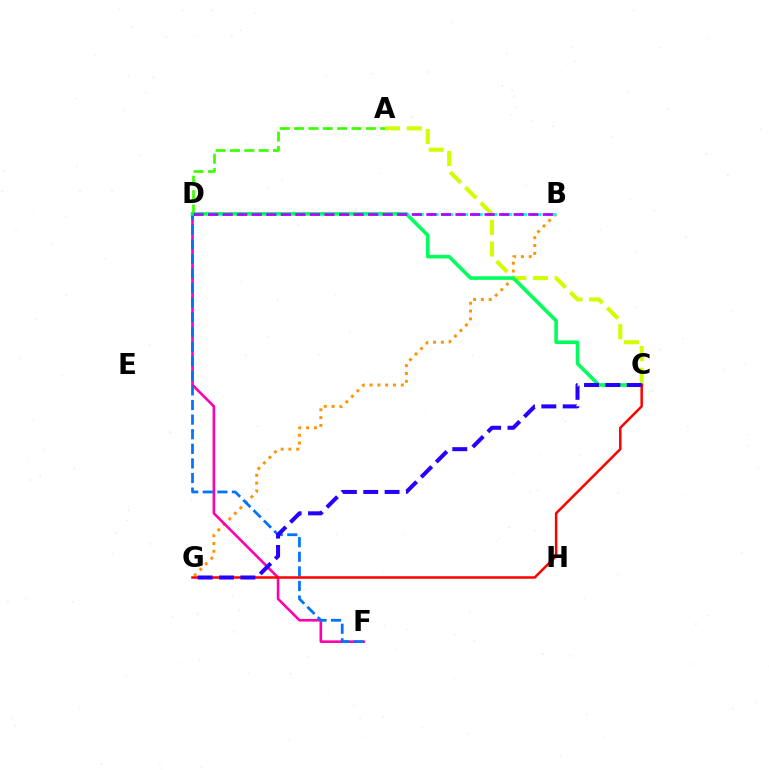{('A', 'D'): [{'color': '#3dff00', 'line_style': 'dashed', 'thickness': 1.95}], ('A', 'C'): [{'color': '#d1ff00', 'line_style': 'dashed', 'thickness': 2.94}], ('B', 'G'): [{'color': '#ff9400', 'line_style': 'dotted', 'thickness': 2.12}], ('D', 'F'): [{'color': '#ff00ac', 'line_style': 'solid', 'thickness': 1.88}, {'color': '#0074ff', 'line_style': 'dashed', 'thickness': 1.98}], ('C', 'D'): [{'color': '#00ff5c', 'line_style': 'solid', 'thickness': 2.58}], ('B', 'D'): [{'color': '#00fff6', 'line_style': 'dashed', 'thickness': 2.0}, {'color': '#b900ff', 'line_style': 'dashed', 'thickness': 1.98}], ('C', 'G'): [{'color': '#ff0000', 'line_style': 'solid', 'thickness': 1.8}, {'color': '#2500ff', 'line_style': 'dashed', 'thickness': 2.9}]}